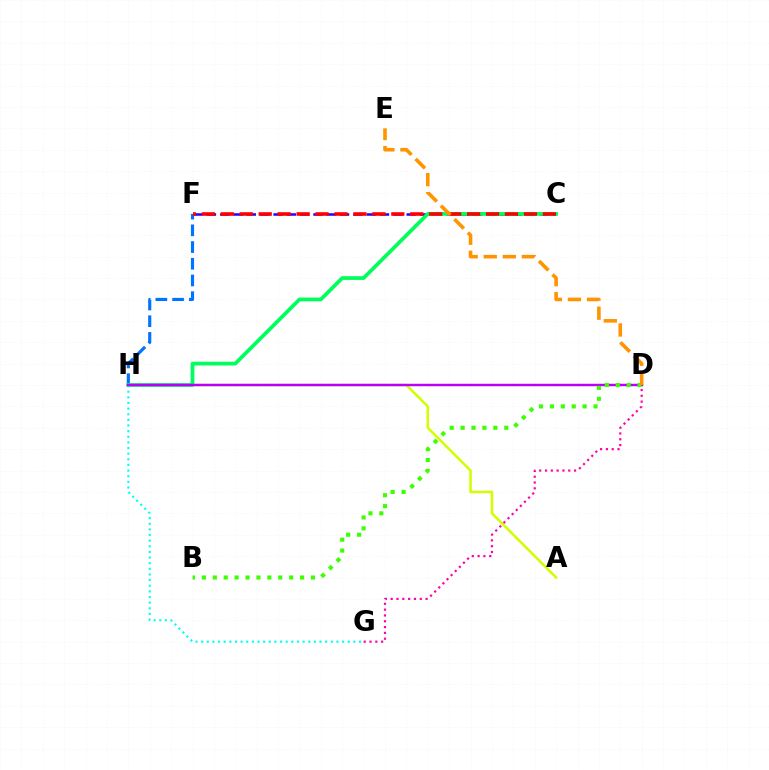{('F', 'H'): [{'color': '#0074ff', 'line_style': 'dashed', 'thickness': 2.27}], ('C', 'F'): [{'color': '#2500ff', 'line_style': 'dashed', 'thickness': 1.81}, {'color': '#ff0000', 'line_style': 'dashed', 'thickness': 2.57}], ('A', 'H'): [{'color': '#d1ff00', 'line_style': 'solid', 'thickness': 1.83}], ('C', 'H'): [{'color': '#00ff5c', 'line_style': 'solid', 'thickness': 2.69}], ('G', 'H'): [{'color': '#00fff6', 'line_style': 'dotted', 'thickness': 1.53}], ('D', 'H'): [{'color': '#b900ff', 'line_style': 'solid', 'thickness': 1.77}], ('B', 'D'): [{'color': '#3dff00', 'line_style': 'dotted', 'thickness': 2.96}], ('D', 'G'): [{'color': '#ff00ac', 'line_style': 'dotted', 'thickness': 1.58}], ('D', 'E'): [{'color': '#ff9400', 'line_style': 'dashed', 'thickness': 2.59}]}